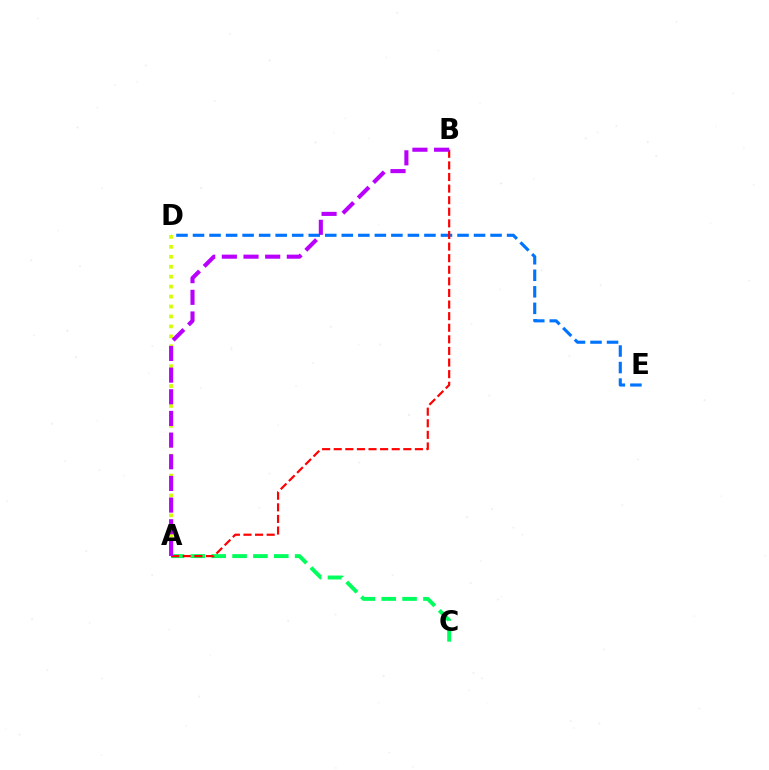{('D', 'E'): [{'color': '#0074ff', 'line_style': 'dashed', 'thickness': 2.25}], ('A', 'C'): [{'color': '#00ff5c', 'line_style': 'dashed', 'thickness': 2.83}], ('A', 'B'): [{'color': '#ff0000', 'line_style': 'dashed', 'thickness': 1.58}, {'color': '#b900ff', 'line_style': 'dashed', 'thickness': 2.94}], ('A', 'D'): [{'color': '#d1ff00', 'line_style': 'dotted', 'thickness': 2.7}]}